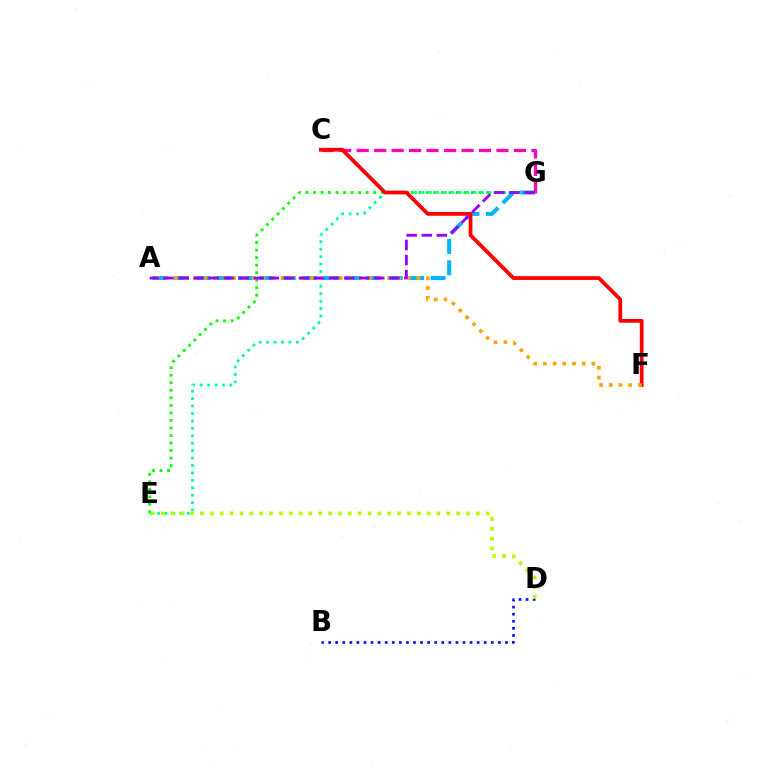{('B', 'D'): [{'color': '#0010ff', 'line_style': 'dotted', 'thickness': 1.92}], ('E', 'G'): [{'color': '#08ff00', 'line_style': 'dotted', 'thickness': 2.04}, {'color': '#00ff9d', 'line_style': 'dotted', 'thickness': 2.02}], ('A', 'G'): [{'color': '#00b5ff', 'line_style': 'dashed', 'thickness': 2.91}, {'color': '#9b00ff', 'line_style': 'dashed', 'thickness': 2.04}], ('C', 'G'): [{'color': '#ff00bd', 'line_style': 'dashed', 'thickness': 2.37}], ('C', 'F'): [{'color': '#ff0000', 'line_style': 'solid', 'thickness': 2.71}], ('A', 'F'): [{'color': '#ffa500', 'line_style': 'dotted', 'thickness': 2.63}], ('D', 'E'): [{'color': '#b3ff00', 'line_style': 'dotted', 'thickness': 2.68}]}